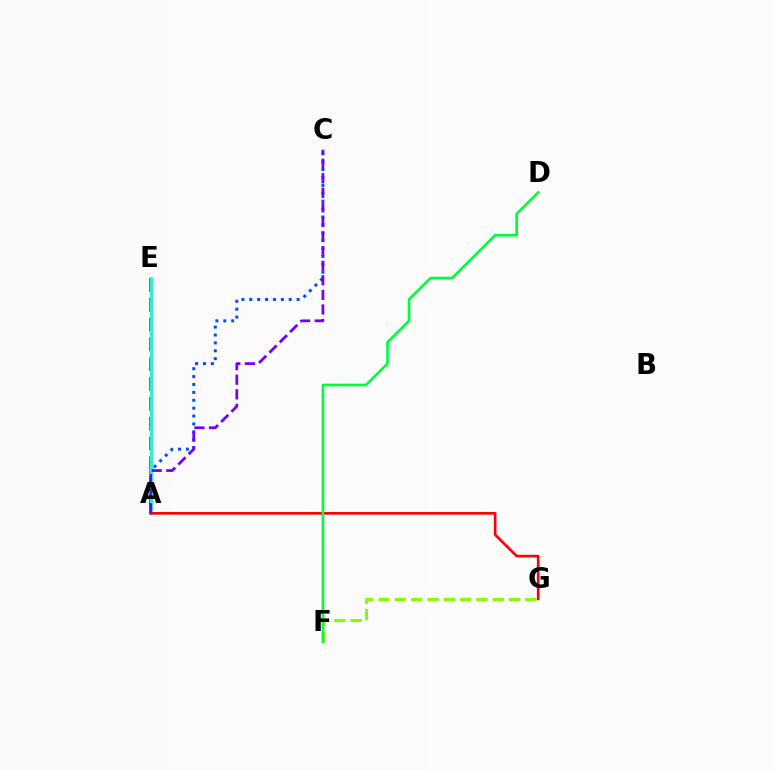{('A', 'E'): [{'color': '#ff00cf', 'line_style': 'dashed', 'thickness': 2.69}, {'color': '#ffbd00', 'line_style': 'solid', 'thickness': 1.93}, {'color': '#00fff6', 'line_style': 'solid', 'thickness': 1.89}], ('A', 'C'): [{'color': '#004bff', 'line_style': 'dotted', 'thickness': 2.14}, {'color': '#7200ff', 'line_style': 'dashed', 'thickness': 1.98}], ('F', 'G'): [{'color': '#84ff00', 'line_style': 'dashed', 'thickness': 2.22}], ('A', 'G'): [{'color': '#ff0000', 'line_style': 'solid', 'thickness': 1.91}], ('D', 'F'): [{'color': '#00ff39', 'line_style': 'solid', 'thickness': 1.9}]}